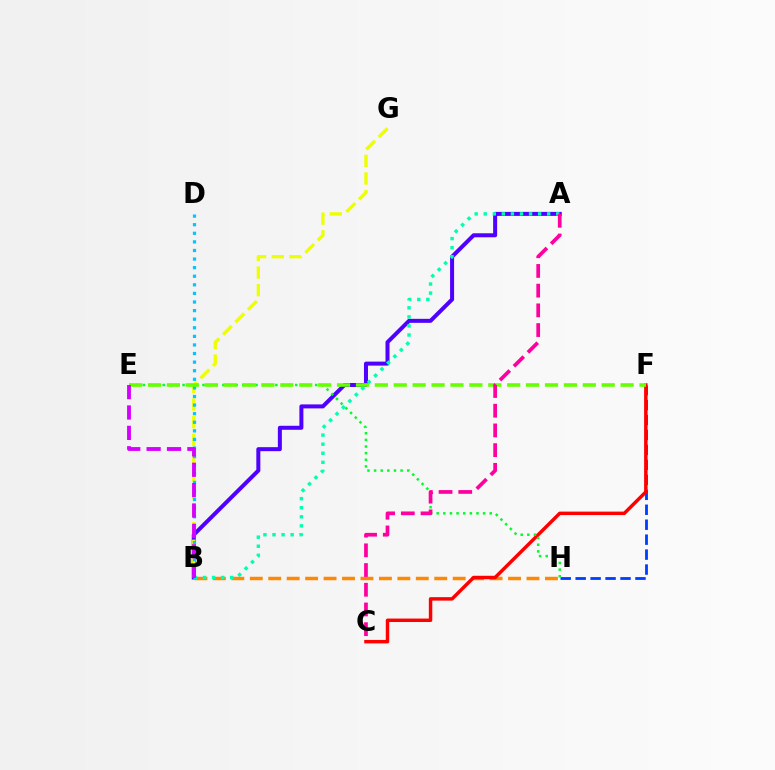{('F', 'H'): [{'color': '#003fff', 'line_style': 'dashed', 'thickness': 2.03}], ('A', 'B'): [{'color': '#4f00ff', 'line_style': 'solid', 'thickness': 2.88}, {'color': '#00ffaf', 'line_style': 'dotted', 'thickness': 2.46}], ('B', 'H'): [{'color': '#ff8800', 'line_style': 'dashed', 'thickness': 2.51}], ('B', 'G'): [{'color': '#eeff00', 'line_style': 'dashed', 'thickness': 2.4}], ('C', 'F'): [{'color': '#ff0000', 'line_style': 'solid', 'thickness': 2.49}], ('E', 'H'): [{'color': '#00ff27', 'line_style': 'dotted', 'thickness': 1.8}], ('B', 'D'): [{'color': '#00c7ff', 'line_style': 'dotted', 'thickness': 2.33}], ('E', 'F'): [{'color': '#66ff00', 'line_style': 'dashed', 'thickness': 2.57}], ('A', 'C'): [{'color': '#ff00a0', 'line_style': 'dashed', 'thickness': 2.68}], ('B', 'E'): [{'color': '#d600ff', 'line_style': 'dashed', 'thickness': 2.77}]}